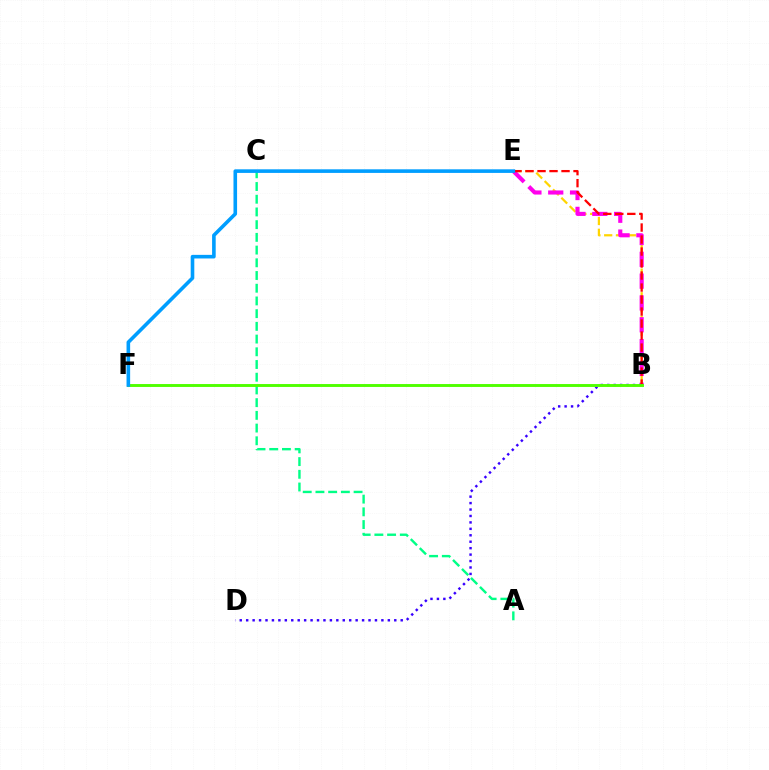{('B', 'E'): [{'color': '#ffd500', 'line_style': 'dashed', 'thickness': 1.6}, {'color': '#ff00ed', 'line_style': 'dashed', 'thickness': 2.96}, {'color': '#ff0000', 'line_style': 'dashed', 'thickness': 1.63}], ('B', 'D'): [{'color': '#3700ff', 'line_style': 'dotted', 'thickness': 1.75}], ('A', 'C'): [{'color': '#00ff86', 'line_style': 'dashed', 'thickness': 1.73}], ('B', 'F'): [{'color': '#4fff00', 'line_style': 'solid', 'thickness': 2.09}], ('E', 'F'): [{'color': '#009eff', 'line_style': 'solid', 'thickness': 2.6}]}